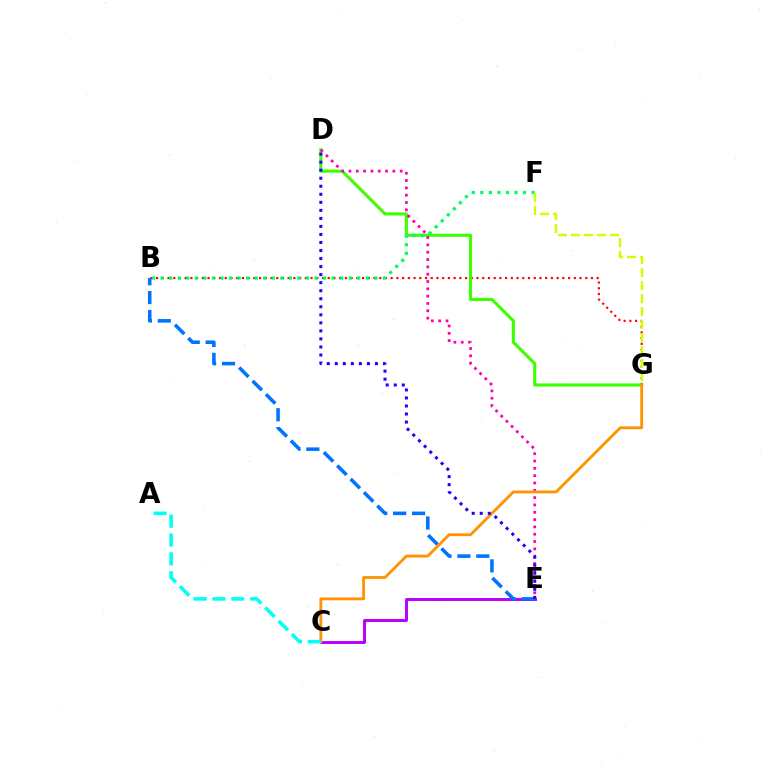{('B', 'G'): [{'color': '#ff0000', 'line_style': 'dotted', 'thickness': 1.55}], ('C', 'E'): [{'color': '#b900ff', 'line_style': 'solid', 'thickness': 2.13}], ('D', 'G'): [{'color': '#3dff00', 'line_style': 'solid', 'thickness': 2.22}], ('B', 'F'): [{'color': '#00ff5c', 'line_style': 'dotted', 'thickness': 2.32}], ('B', 'E'): [{'color': '#0074ff', 'line_style': 'dashed', 'thickness': 2.57}], ('D', 'E'): [{'color': '#ff00ac', 'line_style': 'dotted', 'thickness': 1.99}, {'color': '#2500ff', 'line_style': 'dotted', 'thickness': 2.18}], ('C', 'G'): [{'color': '#ff9400', 'line_style': 'solid', 'thickness': 2.04}], ('F', 'G'): [{'color': '#d1ff00', 'line_style': 'dashed', 'thickness': 1.77}], ('A', 'C'): [{'color': '#00fff6', 'line_style': 'dashed', 'thickness': 2.56}]}